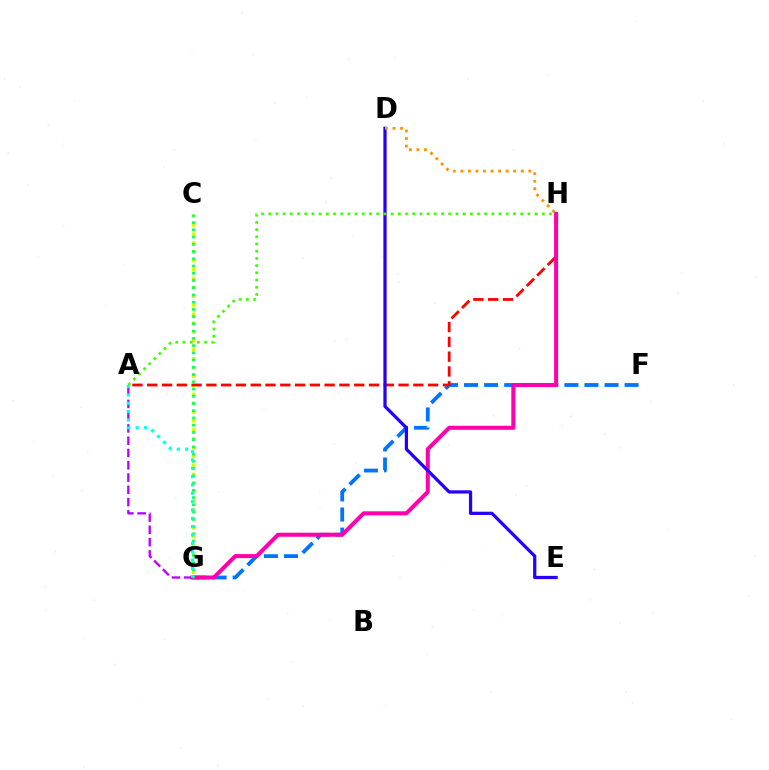{('F', 'G'): [{'color': '#0074ff', 'line_style': 'dashed', 'thickness': 2.73}], ('C', 'G'): [{'color': '#d1ff00', 'line_style': 'dotted', 'thickness': 2.42}, {'color': '#00ff5c', 'line_style': 'dotted', 'thickness': 1.97}], ('A', 'H'): [{'color': '#ff0000', 'line_style': 'dashed', 'thickness': 2.01}, {'color': '#3dff00', 'line_style': 'dotted', 'thickness': 1.96}], ('G', 'H'): [{'color': '#ff00ac', 'line_style': 'solid', 'thickness': 2.9}], ('D', 'E'): [{'color': '#2500ff', 'line_style': 'solid', 'thickness': 2.34}], ('A', 'G'): [{'color': '#b900ff', 'line_style': 'dashed', 'thickness': 1.67}, {'color': '#00fff6', 'line_style': 'dotted', 'thickness': 2.26}], ('D', 'H'): [{'color': '#ff9400', 'line_style': 'dotted', 'thickness': 2.05}]}